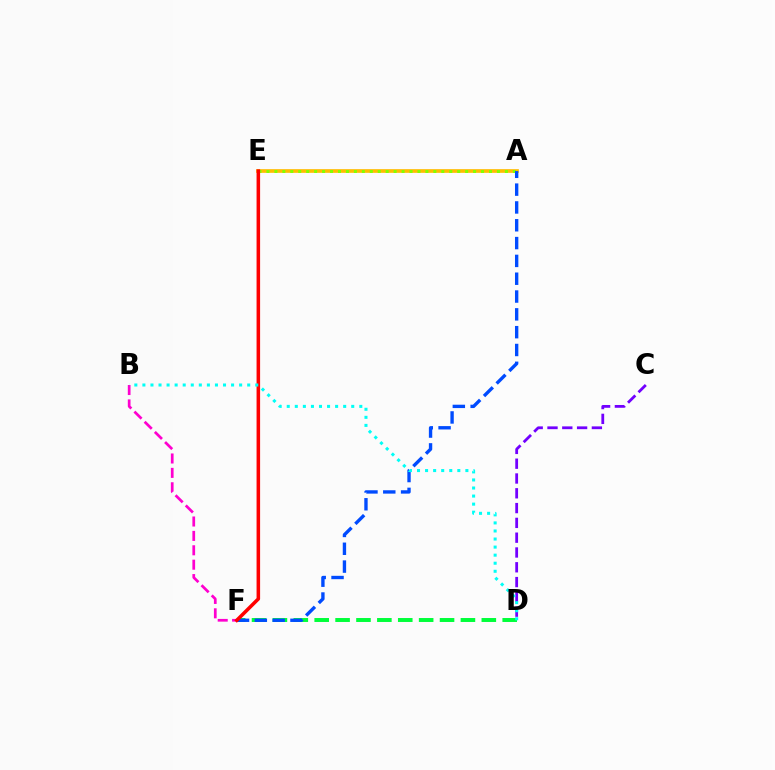{('D', 'F'): [{'color': '#00ff39', 'line_style': 'dashed', 'thickness': 2.84}], ('A', 'E'): [{'color': '#ffbd00', 'line_style': 'solid', 'thickness': 2.65}, {'color': '#84ff00', 'line_style': 'dotted', 'thickness': 2.16}], ('C', 'D'): [{'color': '#7200ff', 'line_style': 'dashed', 'thickness': 2.01}], ('A', 'F'): [{'color': '#004bff', 'line_style': 'dashed', 'thickness': 2.42}], ('B', 'F'): [{'color': '#ff00cf', 'line_style': 'dashed', 'thickness': 1.96}], ('E', 'F'): [{'color': '#ff0000', 'line_style': 'solid', 'thickness': 2.54}], ('B', 'D'): [{'color': '#00fff6', 'line_style': 'dotted', 'thickness': 2.19}]}